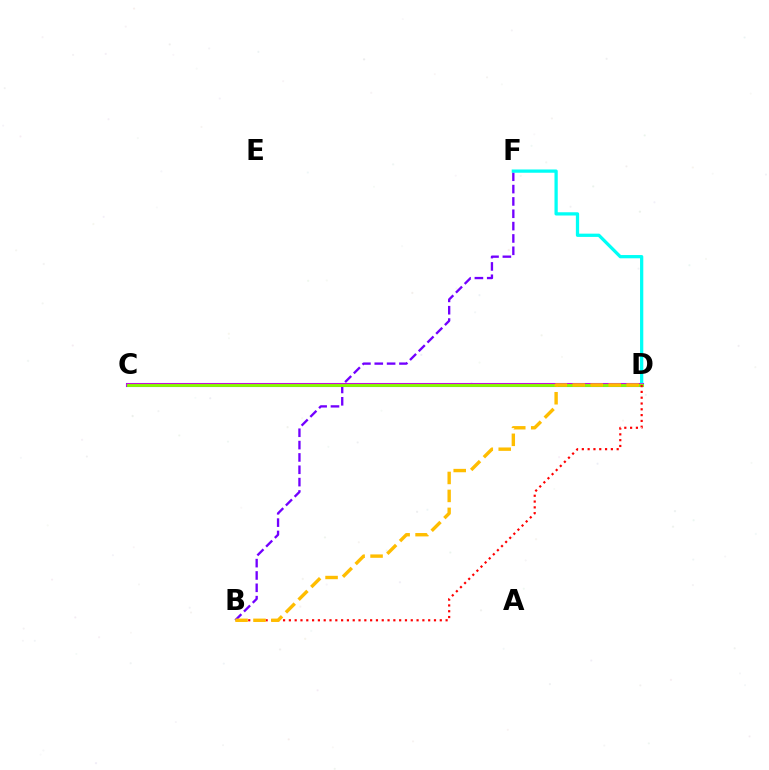{('C', 'D'): [{'color': '#00ff39', 'line_style': 'solid', 'thickness': 1.99}, {'color': '#004bff', 'line_style': 'solid', 'thickness': 2.93}, {'color': '#ff00cf', 'line_style': 'solid', 'thickness': 2.55}, {'color': '#84ff00', 'line_style': 'solid', 'thickness': 2.06}], ('B', 'F'): [{'color': '#7200ff', 'line_style': 'dashed', 'thickness': 1.68}], ('D', 'F'): [{'color': '#00fff6', 'line_style': 'solid', 'thickness': 2.35}], ('B', 'D'): [{'color': '#ff0000', 'line_style': 'dotted', 'thickness': 1.58}, {'color': '#ffbd00', 'line_style': 'dashed', 'thickness': 2.44}]}